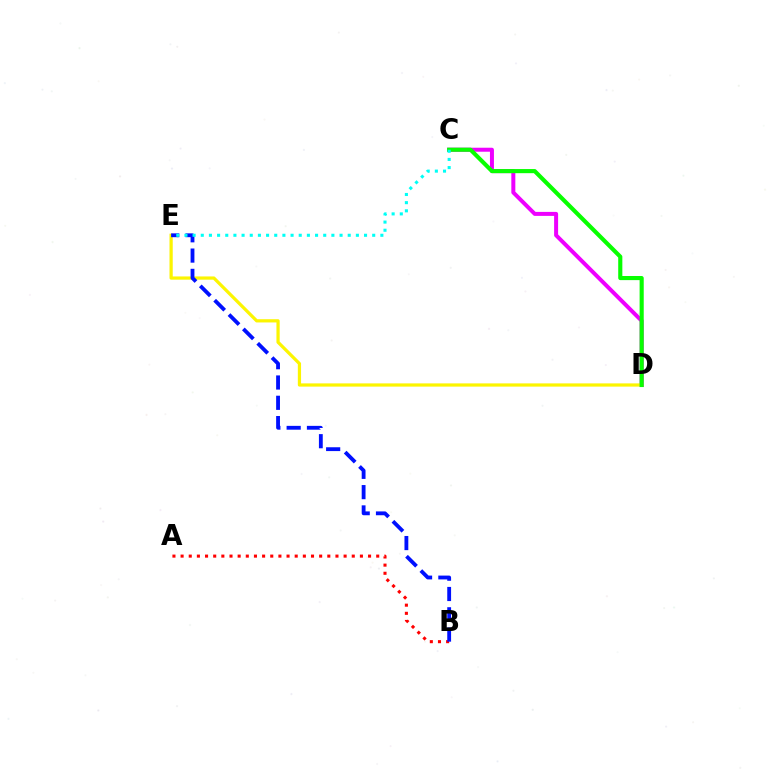{('C', 'D'): [{'color': '#ee00ff', 'line_style': 'solid', 'thickness': 2.87}, {'color': '#08ff00', 'line_style': 'solid', 'thickness': 2.97}], ('D', 'E'): [{'color': '#fcf500', 'line_style': 'solid', 'thickness': 2.33}], ('A', 'B'): [{'color': '#ff0000', 'line_style': 'dotted', 'thickness': 2.21}], ('B', 'E'): [{'color': '#0010ff', 'line_style': 'dashed', 'thickness': 2.76}], ('C', 'E'): [{'color': '#00fff6', 'line_style': 'dotted', 'thickness': 2.22}]}